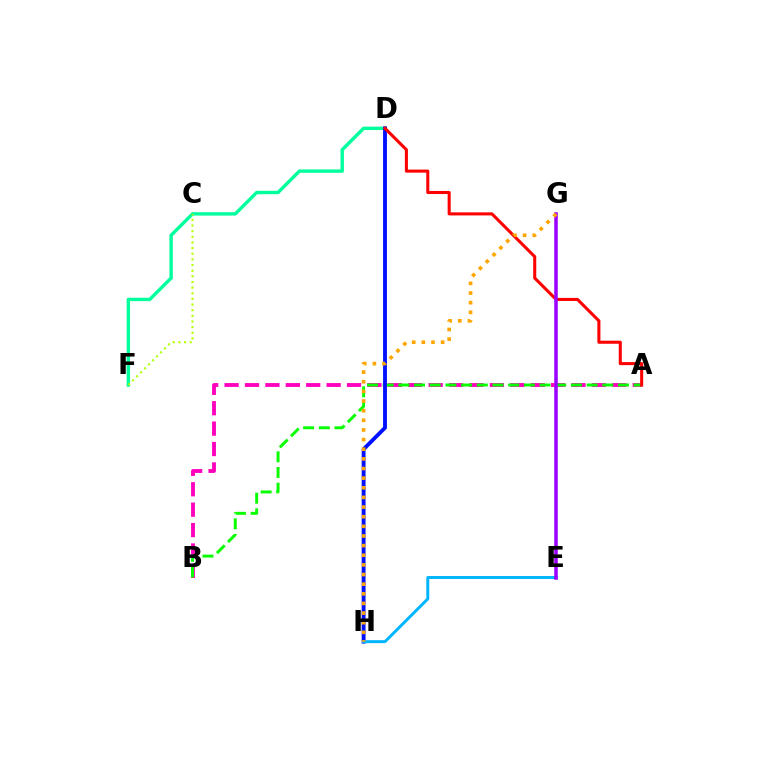{('D', 'F'): [{'color': '#00ff9d', 'line_style': 'solid', 'thickness': 2.45}], ('C', 'F'): [{'color': '#b3ff00', 'line_style': 'dotted', 'thickness': 1.53}], ('A', 'B'): [{'color': '#ff00bd', 'line_style': 'dashed', 'thickness': 2.77}, {'color': '#08ff00', 'line_style': 'dashed', 'thickness': 2.13}], ('D', 'H'): [{'color': '#0010ff', 'line_style': 'solid', 'thickness': 2.78}], ('E', 'H'): [{'color': '#00b5ff', 'line_style': 'solid', 'thickness': 2.14}], ('A', 'D'): [{'color': '#ff0000', 'line_style': 'solid', 'thickness': 2.2}], ('E', 'G'): [{'color': '#9b00ff', 'line_style': 'solid', 'thickness': 2.54}], ('G', 'H'): [{'color': '#ffa500', 'line_style': 'dotted', 'thickness': 2.62}]}